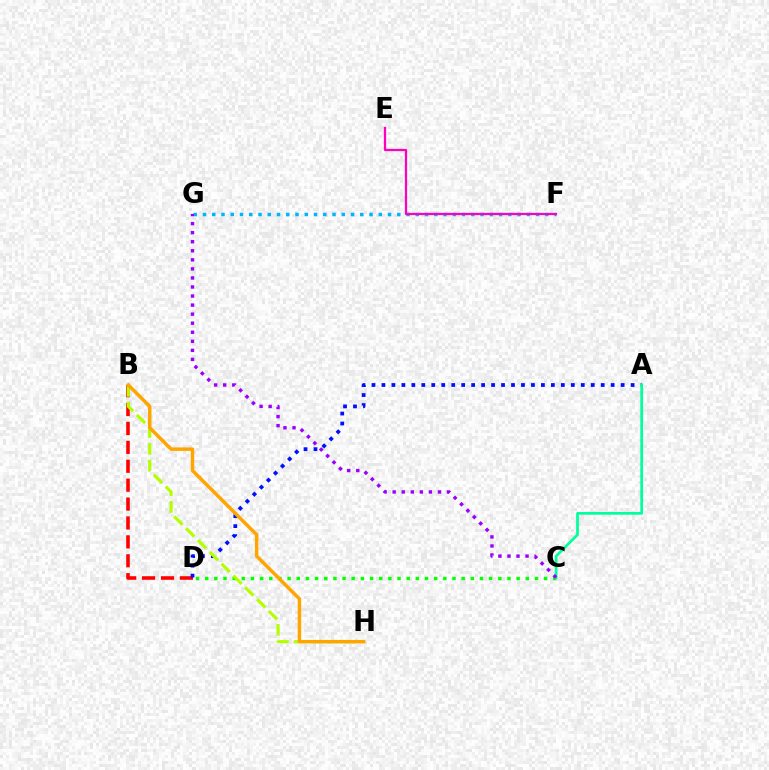{('C', 'D'): [{'color': '#08ff00', 'line_style': 'dotted', 'thickness': 2.49}], ('F', 'G'): [{'color': '#00b5ff', 'line_style': 'dotted', 'thickness': 2.51}], ('B', 'D'): [{'color': '#ff0000', 'line_style': 'dashed', 'thickness': 2.57}], ('A', 'D'): [{'color': '#0010ff', 'line_style': 'dotted', 'thickness': 2.71}], ('B', 'H'): [{'color': '#b3ff00', 'line_style': 'dashed', 'thickness': 2.27}, {'color': '#ffa500', 'line_style': 'solid', 'thickness': 2.5}], ('E', 'F'): [{'color': '#ff00bd', 'line_style': 'solid', 'thickness': 1.62}], ('A', 'C'): [{'color': '#00ff9d', 'line_style': 'solid', 'thickness': 1.96}], ('C', 'G'): [{'color': '#9b00ff', 'line_style': 'dotted', 'thickness': 2.46}]}